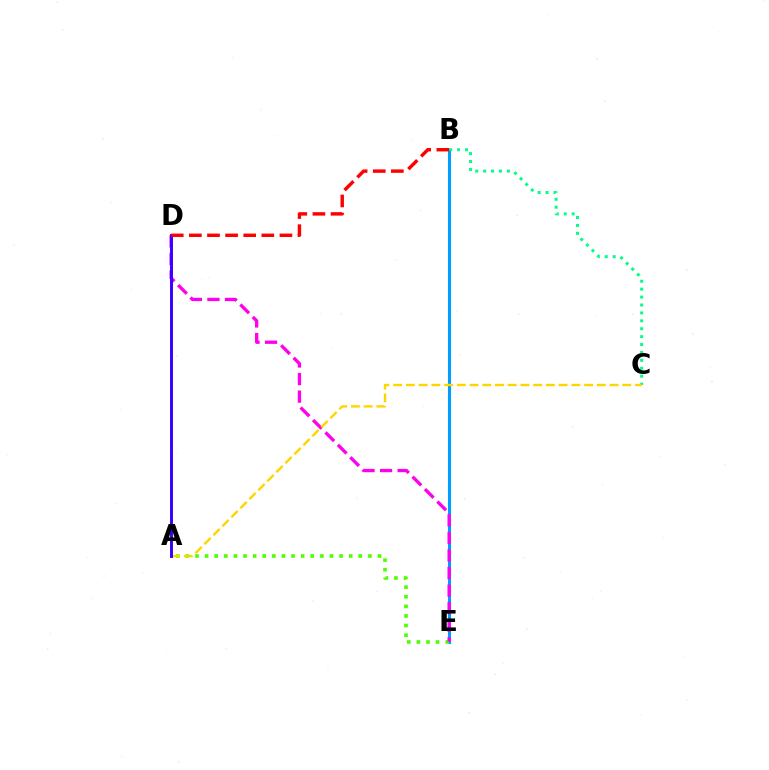{('B', 'E'): [{'color': '#009eff', 'line_style': 'solid', 'thickness': 2.23}], ('B', 'C'): [{'color': '#00ff86', 'line_style': 'dotted', 'thickness': 2.15}], ('A', 'E'): [{'color': '#4fff00', 'line_style': 'dotted', 'thickness': 2.61}], ('D', 'E'): [{'color': '#ff00ed', 'line_style': 'dashed', 'thickness': 2.39}], ('A', 'C'): [{'color': '#ffd500', 'line_style': 'dashed', 'thickness': 1.73}], ('A', 'D'): [{'color': '#3700ff', 'line_style': 'solid', 'thickness': 2.11}], ('B', 'D'): [{'color': '#ff0000', 'line_style': 'dashed', 'thickness': 2.46}]}